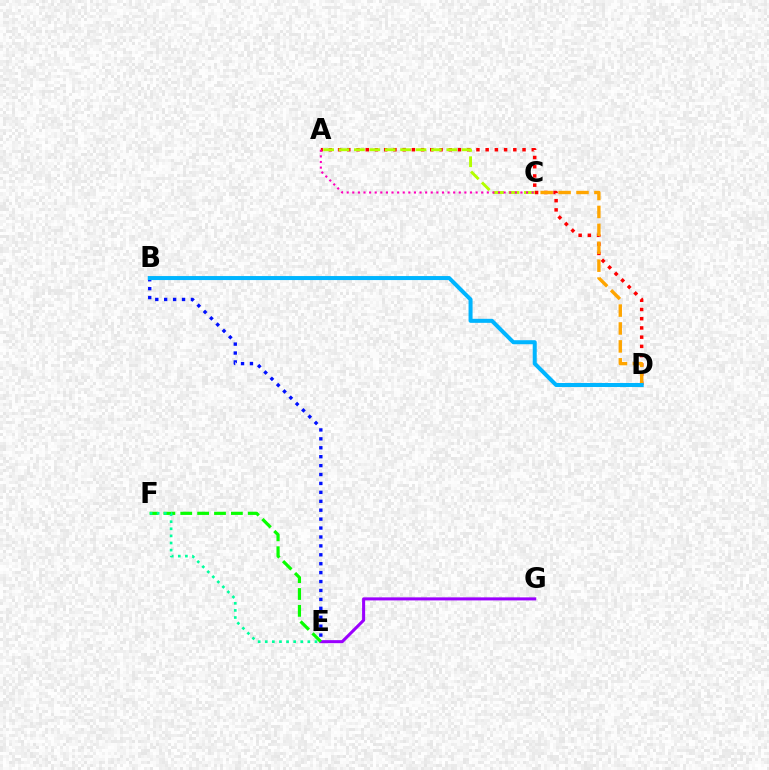{('E', 'G'): [{'color': '#9b00ff', 'line_style': 'solid', 'thickness': 2.19}], ('E', 'F'): [{'color': '#08ff00', 'line_style': 'dashed', 'thickness': 2.29}, {'color': '#00ff9d', 'line_style': 'dotted', 'thickness': 1.93}], ('B', 'E'): [{'color': '#0010ff', 'line_style': 'dotted', 'thickness': 2.42}], ('A', 'D'): [{'color': '#ff0000', 'line_style': 'dotted', 'thickness': 2.51}], ('A', 'C'): [{'color': '#b3ff00', 'line_style': 'dashed', 'thickness': 2.09}, {'color': '#ff00bd', 'line_style': 'dotted', 'thickness': 1.52}], ('C', 'D'): [{'color': '#ffa500', 'line_style': 'dashed', 'thickness': 2.43}], ('B', 'D'): [{'color': '#00b5ff', 'line_style': 'solid', 'thickness': 2.89}]}